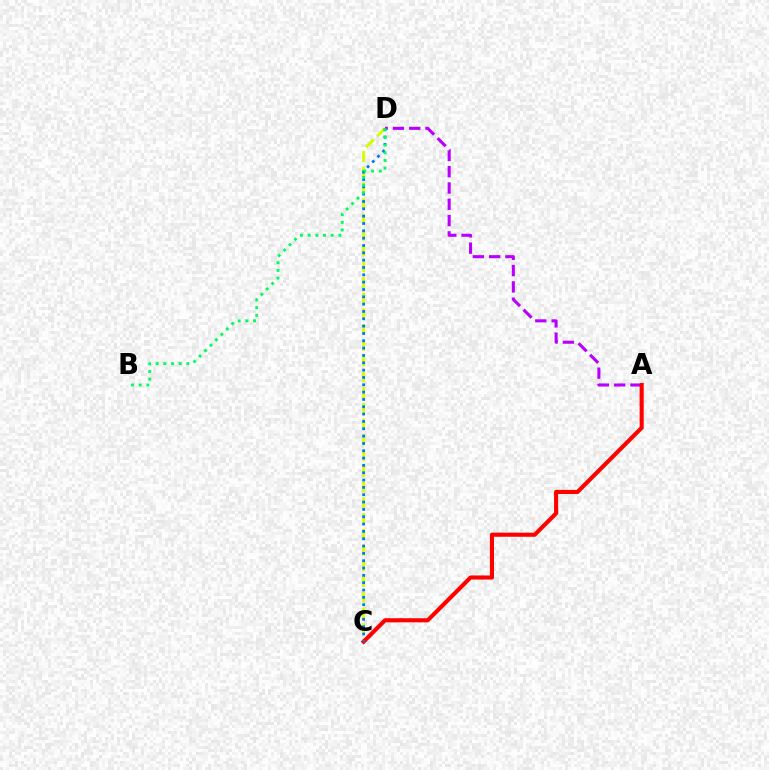{('A', 'D'): [{'color': '#b900ff', 'line_style': 'dashed', 'thickness': 2.22}], ('C', 'D'): [{'color': '#d1ff00', 'line_style': 'dashed', 'thickness': 2.14}, {'color': '#0074ff', 'line_style': 'dotted', 'thickness': 1.99}], ('A', 'C'): [{'color': '#ff0000', 'line_style': 'solid', 'thickness': 2.96}], ('B', 'D'): [{'color': '#00ff5c', 'line_style': 'dotted', 'thickness': 2.08}]}